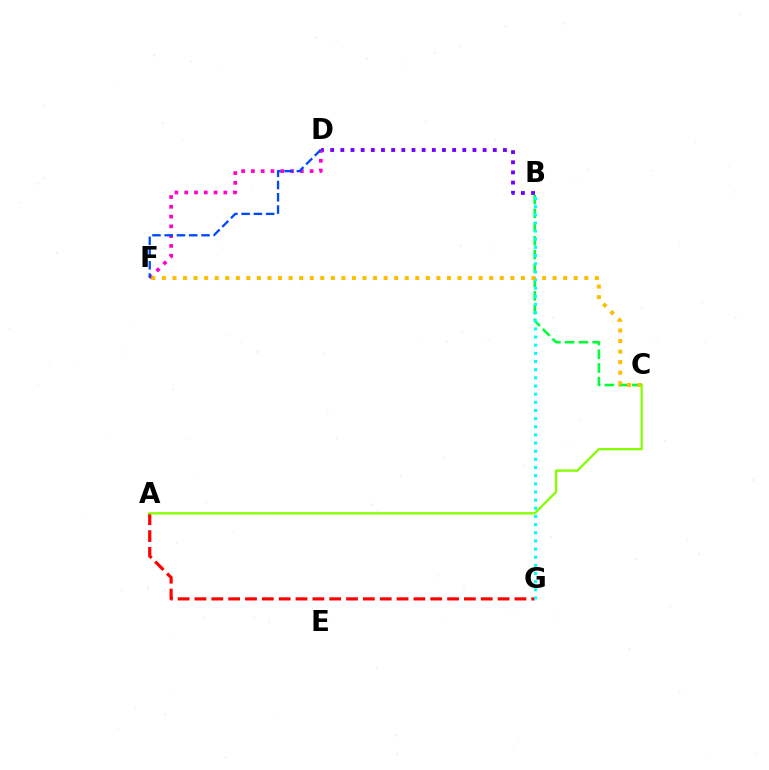{('B', 'D'): [{'color': '#7200ff', 'line_style': 'dotted', 'thickness': 2.76}], ('B', 'C'): [{'color': '#00ff39', 'line_style': 'dashed', 'thickness': 1.87}], ('D', 'F'): [{'color': '#ff00cf', 'line_style': 'dotted', 'thickness': 2.66}, {'color': '#004bff', 'line_style': 'dashed', 'thickness': 1.66}], ('A', 'G'): [{'color': '#ff0000', 'line_style': 'dashed', 'thickness': 2.29}], ('B', 'G'): [{'color': '#00fff6', 'line_style': 'dotted', 'thickness': 2.21}], ('C', 'F'): [{'color': '#ffbd00', 'line_style': 'dotted', 'thickness': 2.87}], ('A', 'C'): [{'color': '#84ff00', 'line_style': 'solid', 'thickness': 1.64}]}